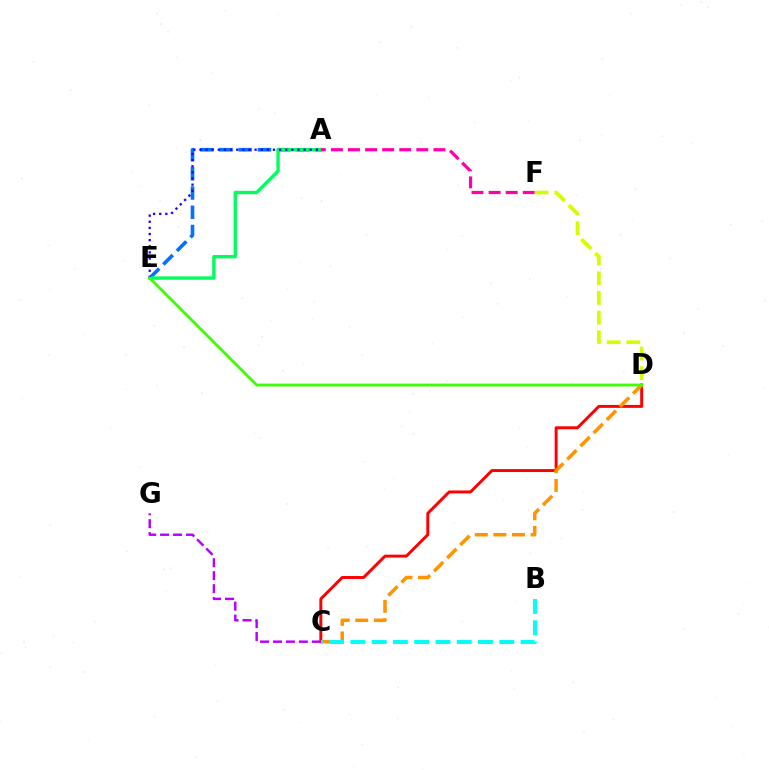{('C', 'D'): [{'color': '#ff0000', 'line_style': 'solid', 'thickness': 2.13}, {'color': '#ff9400', 'line_style': 'dashed', 'thickness': 2.53}], ('A', 'E'): [{'color': '#0074ff', 'line_style': 'dashed', 'thickness': 2.61}, {'color': '#00ff5c', 'line_style': 'solid', 'thickness': 2.41}, {'color': '#2500ff', 'line_style': 'dotted', 'thickness': 1.66}], ('A', 'F'): [{'color': '#ff00ac', 'line_style': 'dashed', 'thickness': 2.32}], ('D', 'F'): [{'color': '#d1ff00', 'line_style': 'dashed', 'thickness': 2.67}], ('C', 'G'): [{'color': '#b900ff', 'line_style': 'dashed', 'thickness': 1.76}], ('B', 'C'): [{'color': '#00fff6', 'line_style': 'dashed', 'thickness': 2.89}], ('D', 'E'): [{'color': '#3dff00', 'line_style': 'solid', 'thickness': 2.01}]}